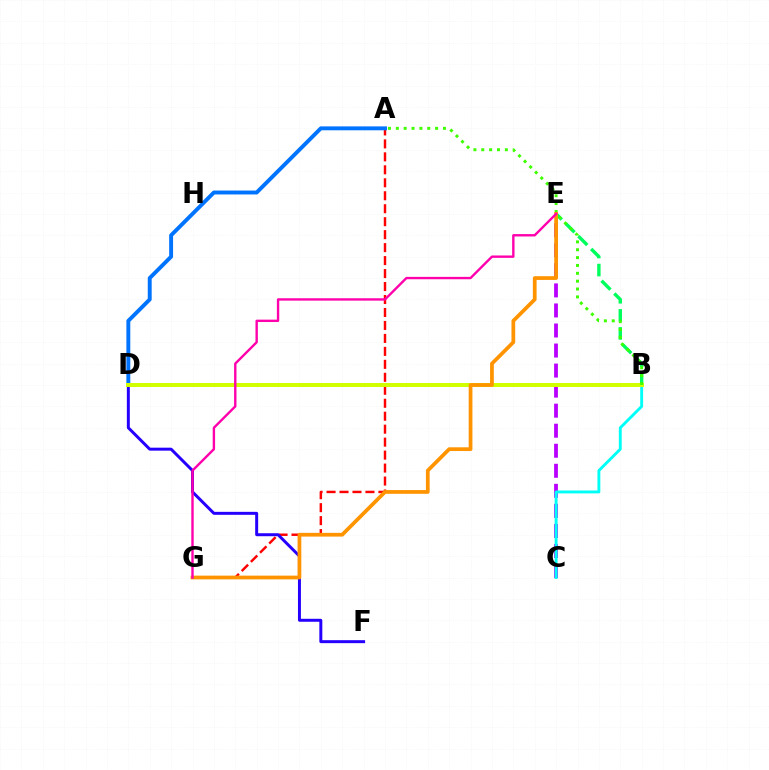{('A', 'G'): [{'color': '#ff0000', 'line_style': 'dashed', 'thickness': 1.76}], ('D', 'F'): [{'color': '#2500ff', 'line_style': 'solid', 'thickness': 2.14}], ('C', 'E'): [{'color': '#b900ff', 'line_style': 'dashed', 'thickness': 2.72}], ('A', 'D'): [{'color': '#0074ff', 'line_style': 'solid', 'thickness': 2.82}], ('B', 'E'): [{'color': '#00ff5c', 'line_style': 'dashed', 'thickness': 2.45}], ('B', 'C'): [{'color': '#00fff6', 'line_style': 'solid', 'thickness': 2.07}], ('B', 'D'): [{'color': '#d1ff00', 'line_style': 'solid', 'thickness': 2.88}], ('A', 'B'): [{'color': '#3dff00', 'line_style': 'dotted', 'thickness': 2.14}], ('E', 'G'): [{'color': '#ff9400', 'line_style': 'solid', 'thickness': 2.69}, {'color': '#ff00ac', 'line_style': 'solid', 'thickness': 1.71}]}